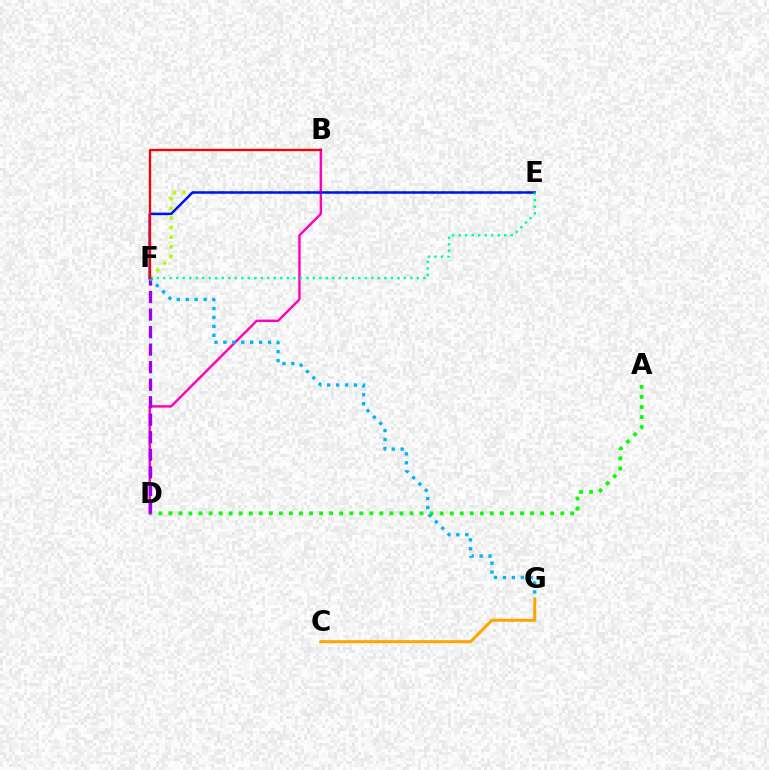{('A', 'D'): [{'color': '#08ff00', 'line_style': 'dotted', 'thickness': 2.73}], ('E', 'F'): [{'color': '#b3ff00', 'line_style': 'dotted', 'thickness': 2.6}, {'color': '#0010ff', 'line_style': 'solid', 'thickness': 1.81}, {'color': '#00ff9d', 'line_style': 'dotted', 'thickness': 1.77}], ('B', 'D'): [{'color': '#ff00bd', 'line_style': 'solid', 'thickness': 1.74}], ('C', 'G'): [{'color': '#ffa500', 'line_style': 'solid', 'thickness': 2.15}], ('D', 'F'): [{'color': '#9b00ff', 'line_style': 'dashed', 'thickness': 2.38}], ('F', 'G'): [{'color': '#00b5ff', 'line_style': 'dotted', 'thickness': 2.43}], ('B', 'F'): [{'color': '#ff0000', 'line_style': 'solid', 'thickness': 1.66}]}